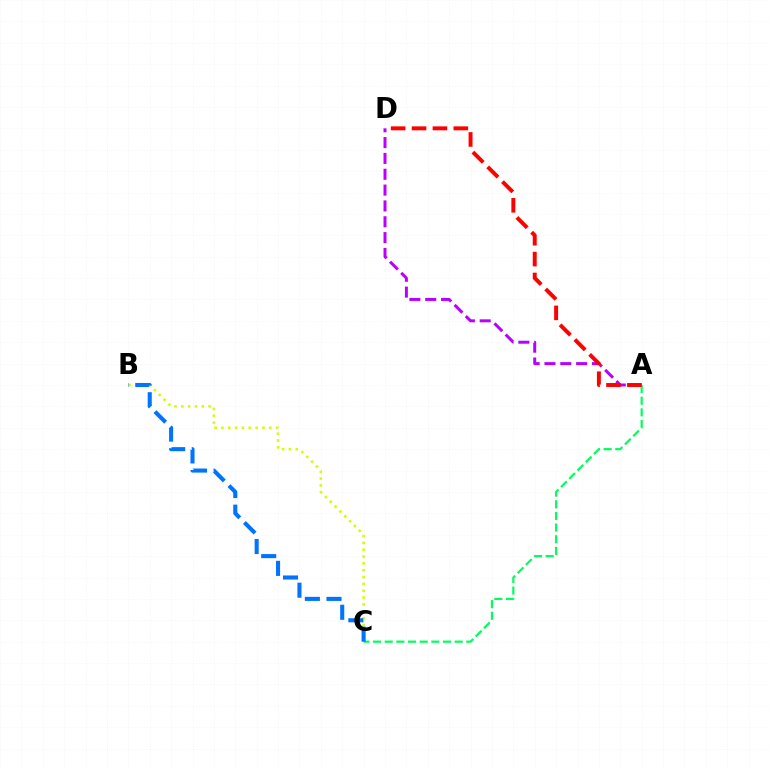{('B', 'C'): [{'color': '#d1ff00', 'line_style': 'dotted', 'thickness': 1.86}, {'color': '#0074ff', 'line_style': 'dashed', 'thickness': 2.94}], ('A', 'D'): [{'color': '#b900ff', 'line_style': 'dashed', 'thickness': 2.15}, {'color': '#ff0000', 'line_style': 'dashed', 'thickness': 2.84}], ('A', 'C'): [{'color': '#00ff5c', 'line_style': 'dashed', 'thickness': 1.58}]}